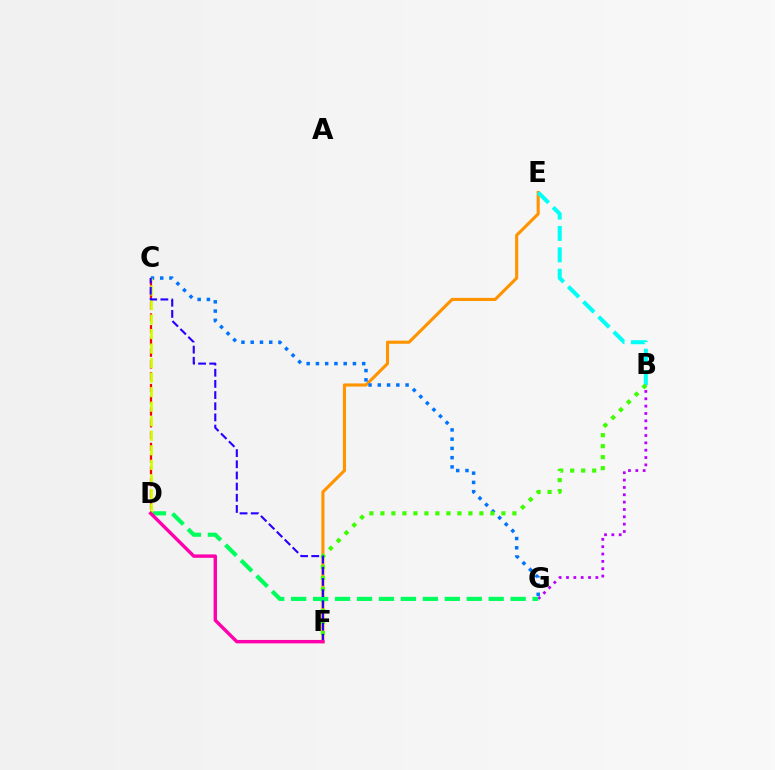{('B', 'G'): [{'color': '#b900ff', 'line_style': 'dotted', 'thickness': 2.0}], ('E', 'F'): [{'color': '#ff9400', 'line_style': 'solid', 'thickness': 2.25}], ('B', 'E'): [{'color': '#00fff6', 'line_style': 'dashed', 'thickness': 2.91}], ('C', 'G'): [{'color': '#0074ff', 'line_style': 'dotted', 'thickness': 2.51}], ('B', 'F'): [{'color': '#3dff00', 'line_style': 'dotted', 'thickness': 2.99}], ('C', 'D'): [{'color': '#ff0000', 'line_style': 'dashed', 'thickness': 1.6}, {'color': '#d1ff00', 'line_style': 'dashed', 'thickness': 1.97}], ('D', 'G'): [{'color': '#00ff5c', 'line_style': 'dashed', 'thickness': 2.98}], ('C', 'F'): [{'color': '#2500ff', 'line_style': 'dashed', 'thickness': 1.52}], ('D', 'F'): [{'color': '#ff00ac', 'line_style': 'solid', 'thickness': 2.45}]}